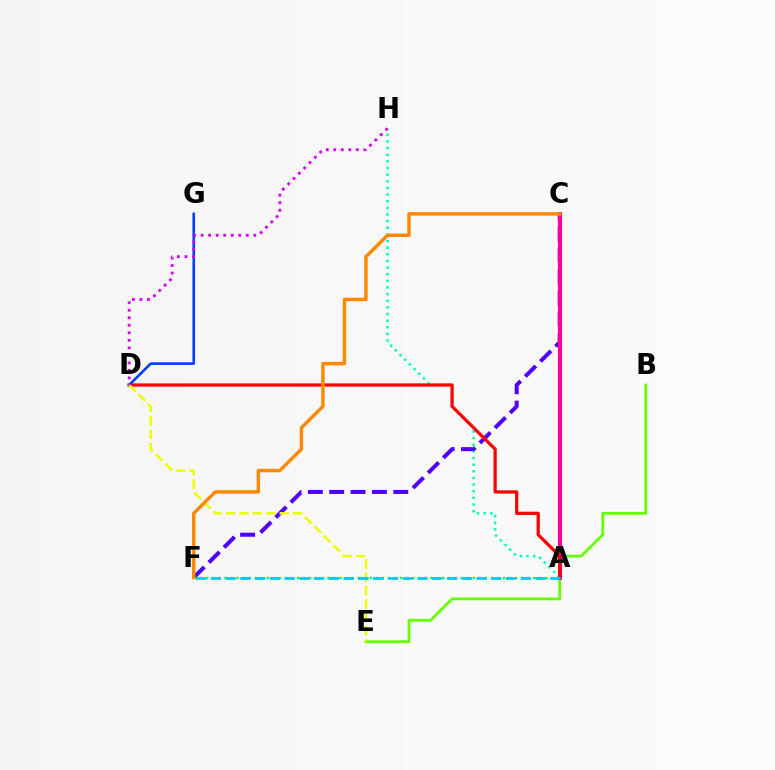{('B', 'E'): [{'color': '#66ff00', 'line_style': 'solid', 'thickness': 2.01}], ('A', 'H'): [{'color': '#00ffaf', 'line_style': 'dotted', 'thickness': 1.8}], ('C', 'F'): [{'color': '#4f00ff', 'line_style': 'dashed', 'thickness': 2.9}, {'color': '#ff8800', 'line_style': 'solid', 'thickness': 2.48}], ('A', 'C'): [{'color': '#ff00a0', 'line_style': 'solid', 'thickness': 2.98}], ('A', 'D'): [{'color': '#ff0000', 'line_style': 'solid', 'thickness': 2.33}], ('A', 'F'): [{'color': '#00ff27', 'line_style': 'dotted', 'thickness': 1.65}, {'color': '#00c7ff', 'line_style': 'dashed', 'thickness': 2.01}], ('D', 'G'): [{'color': '#003fff', 'line_style': 'solid', 'thickness': 1.89}], ('D', 'E'): [{'color': '#eeff00', 'line_style': 'dashed', 'thickness': 1.82}], ('D', 'H'): [{'color': '#d600ff', 'line_style': 'dotted', 'thickness': 2.04}]}